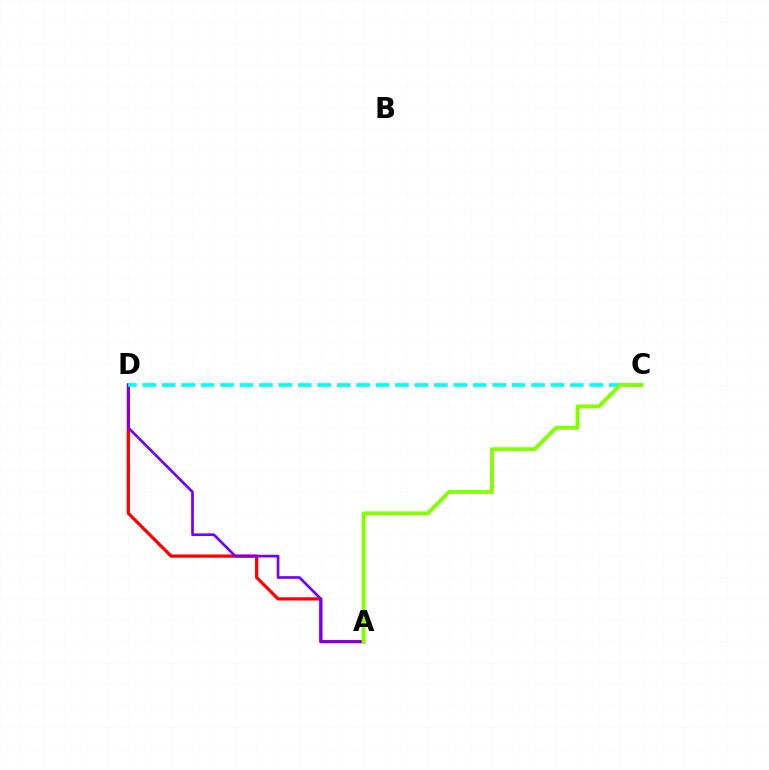{('A', 'D'): [{'color': '#ff0000', 'line_style': 'solid', 'thickness': 2.33}, {'color': '#7200ff', 'line_style': 'solid', 'thickness': 1.93}], ('C', 'D'): [{'color': '#00fff6', 'line_style': 'dashed', 'thickness': 2.64}], ('A', 'C'): [{'color': '#84ff00', 'line_style': 'solid', 'thickness': 2.76}]}